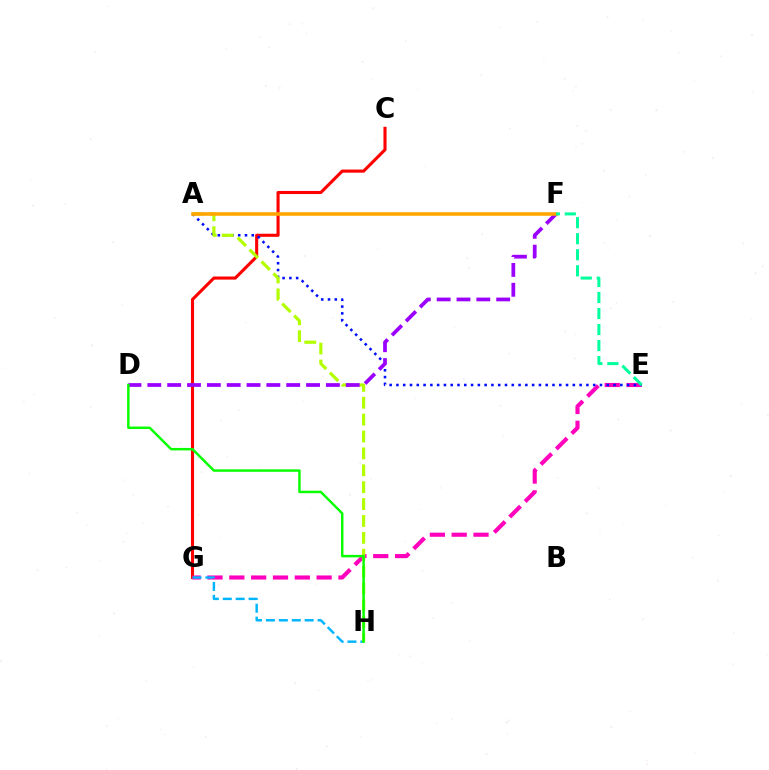{('C', 'G'): [{'color': '#ff0000', 'line_style': 'solid', 'thickness': 2.23}], ('E', 'G'): [{'color': '#ff00bd', 'line_style': 'dashed', 'thickness': 2.97}], ('G', 'H'): [{'color': '#00b5ff', 'line_style': 'dashed', 'thickness': 1.75}], ('A', 'E'): [{'color': '#0010ff', 'line_style': 'dotted', 'thickness': 1.84}], ('A', 'H'): [{'color': '#b3ff00', 'line_style': 'dashed', 'thickness': 2.29}], ('D', 'F'): [{'color': '#9b00ff', 'line_style': 'dashed', 'thickness': 2.7}], ('A', 'F'): [{'color': '#ffa500', 'line_style': 'solid', 'thickness': 2.56}], ('E', 'F'): [{'color': '#00ff9d', 'line_style': 'dashed', 'thickness': 2.18}], ('D', 'H'): [{'color': '#08ff00', 'line_style': 'solid', 'thickness': 1.78}]}